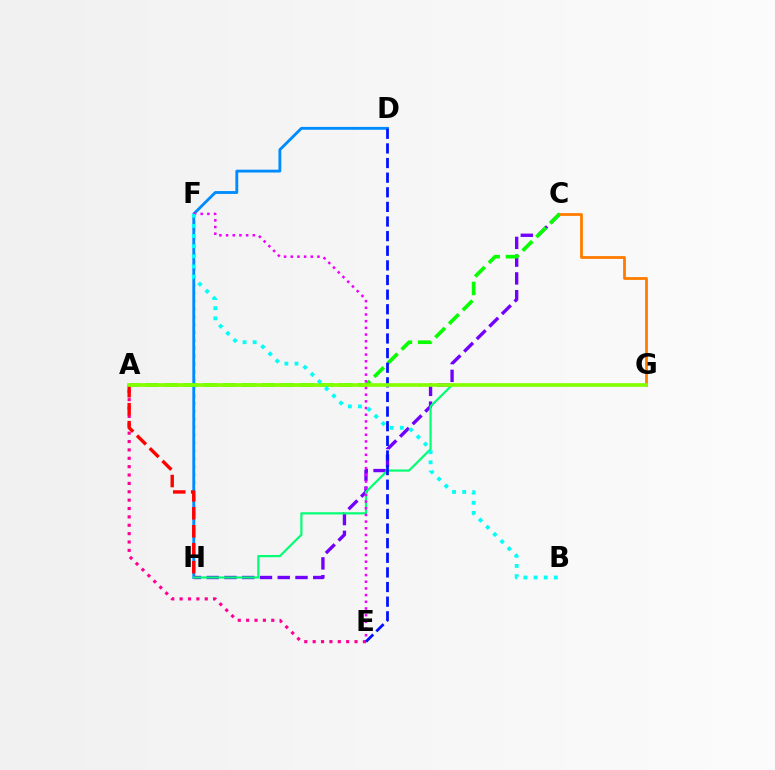{('F', 'H'): [{'color': '#fcf500', 'line_style': 'dotted', 'thickness': 2.14}], ('D', 'H'): [{'color': '#008cff', 'line_style': 'solid', 'thickness': 2.06}], ('C', 'H'): [{'color': '#7200ff', 'line_style': 'dashed', 'thickness': 2.41}], ('G', 'H'): [{'color': '#00ff74', 'line_style': 'solid', 'thickness': 1.58}], ('A', 'E'): [{'color': '#ff0094', 'line_style': 'dotted', 'thickness': 2.27}], ('A', 'C'): [{'color': '#08ff00', 'line_style': 'dashed', 'thickness': 2.63}], ('A', 'H'): [{'color': '#ff0000', 'line_style': 'dashed', 'thickness': 2.44}], ('E', 'F'): [{'color': '#ee00ff', 'line_style': 'dotted', 'thickness': 1.82}], ('D', 'E'): [{'color': '#0010ff', 'line_style': 'dashed', 'thickness': 1.99}], ('C', 'G'): [{'color': '#ff7c00', 'line_style': 'solid', 'thickness': 2.02}], ('A', 'G'): [{'color': '#84ff00', 'line_style': 'solid', 'thickness': 2.63}], ('B', 'F'): [{'color': '#00fff6', 'line_style': 'dotted', 'thickness': 2.75}]}